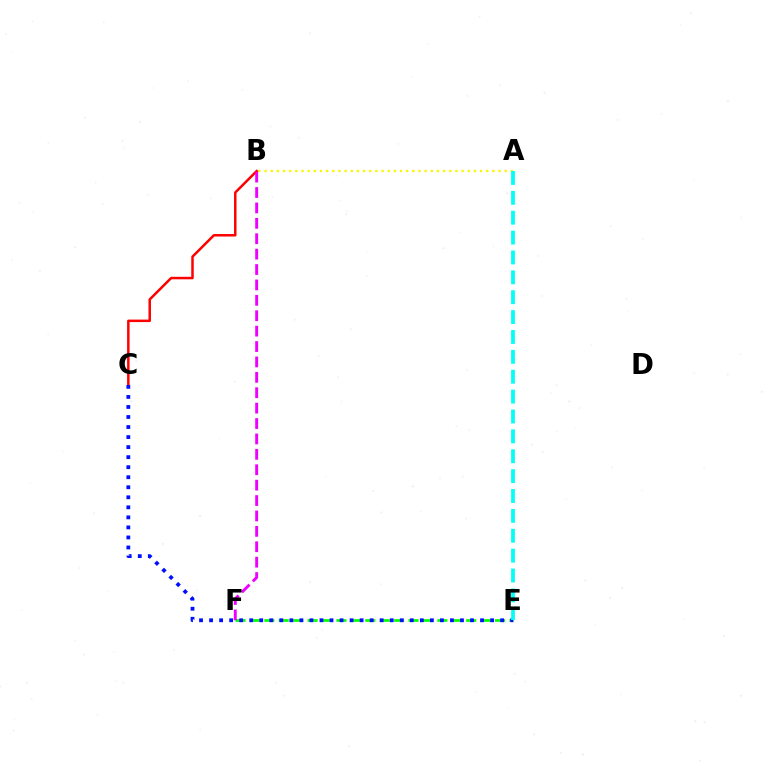{('A', 'B'): [{'color': '#fcf500', 'line_style': 'dotted', 'thickness': 1.67}], ('E', 'F'): [{'color': '#08ff00', 'line_style': 'dashed', 'thickness': 1.96}], ('B', 'C'): [{'color': '#ff0000', 'line_style': 'solid', 'thickness': 1.8}], ('C', 'E'): [{'color': '#0010ff', 'line_style': 'dotted', 'thickness': 2.73}], ('B', 'F'): [{'color': '#ee00ff', 'line_style': 'dashed', 'thickness': 2.09}], ('A', 'E'): [{'color': '#00fff6', 'line_style': 'dashed', 'thickness': 2.7}]}